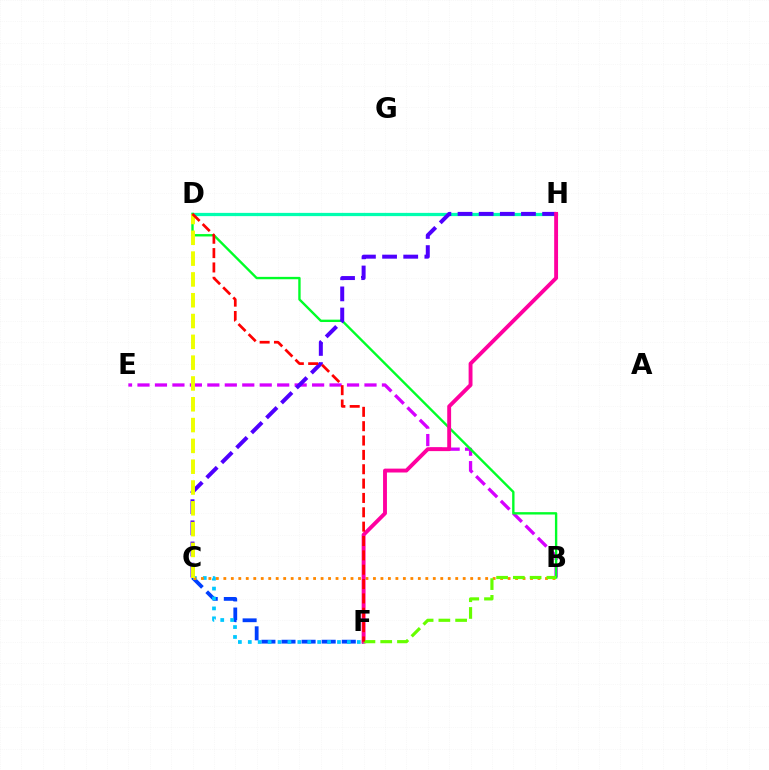{('C', 'F'): [{'color': '#003fff', 'line_style': 'dashed', 'thickness': 2.73}, {'color': '#00c7ff', 'line_style': 'dotted', 'thickness': 2.69}], ('D', 'H'): [{'color': '#00ffaf', 'line_style': 'solid', 'thickness': 2.33}], ('B', 'E'): [{'color': '#d600ff', 'line_style': 'dashed', 'thickness': 2.37}], ('B', 'D'): [{'color': '#00ff27', 'line_style': 'solid', 'thickness': 1.71}], ('B', 'C'): [{'color': '#ff8800', 'line_style': 'dotted', 'thickness': 2.03}], ('C', 'H'): [{'color': '#4f00ff', 'line_style': 'dashed', 'thickness': 2.87}], ('C', 'D'): [{'color': '#eeff00', 'line_style': 'dashed', 'thickness': 2.83}], ('F', 'H'): [{'color': '#ff00a0', 'line_style': 'solid', 'thickness': 2.79}], ('B', 'F'): [{'color': '#66ff00', 'line_style': 'dashed', 'thickness': 2.28}], ('D', 'F'): [{'color': '#ff0000', 'line_style': 'dashed', 'thickness': 1.95}]}